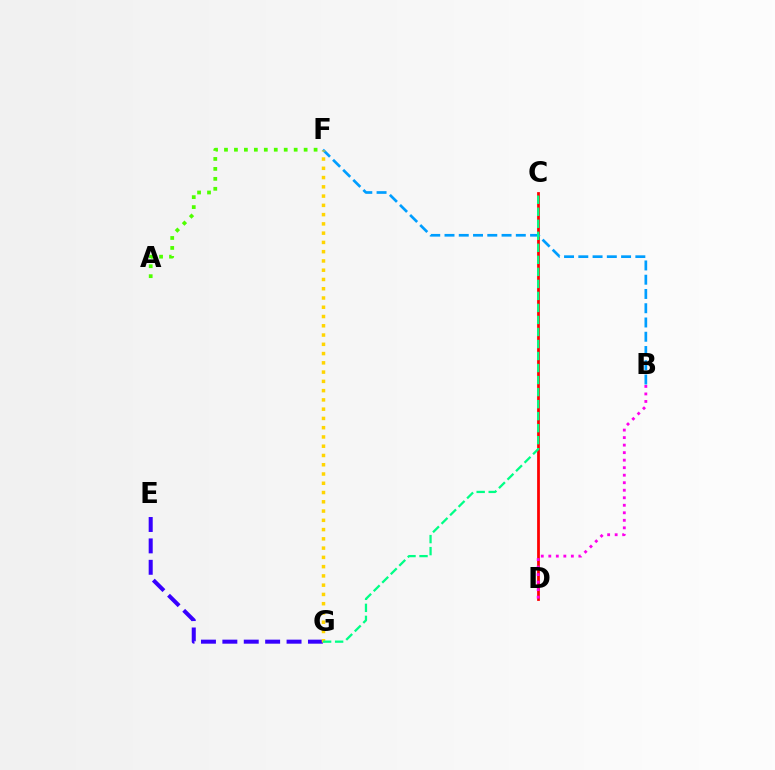{('C', 'D'): [{'color': '#ff0000', 'line_style': 'solid', 'thickness': 1.99}], ('B', 'F'): [{'color': '#009eff', 'line_style': 'dashed', 'thickness': 1.94}], ('A', 'F'): [{'color': '#4fff00', 'line_style': 'dotted', 'thickness': 2.71}], ('E', 'G'): [{'color': '#3700ff', 'line_style': 'dashed', 'thickness': 2.91}], ('F', 'G'): [{'color': '#ffd500', 'line_style': 'dotted', 'thickness': 2.52}], ('C', 'G'): [{'color': '#00ff86', 'line_style': 'dashed', 'thickness': 1.63}], ('B', 'D'): [{'color': '#ff00ed', 'line_style': 'dotted', 'thickness': 2.04}]}